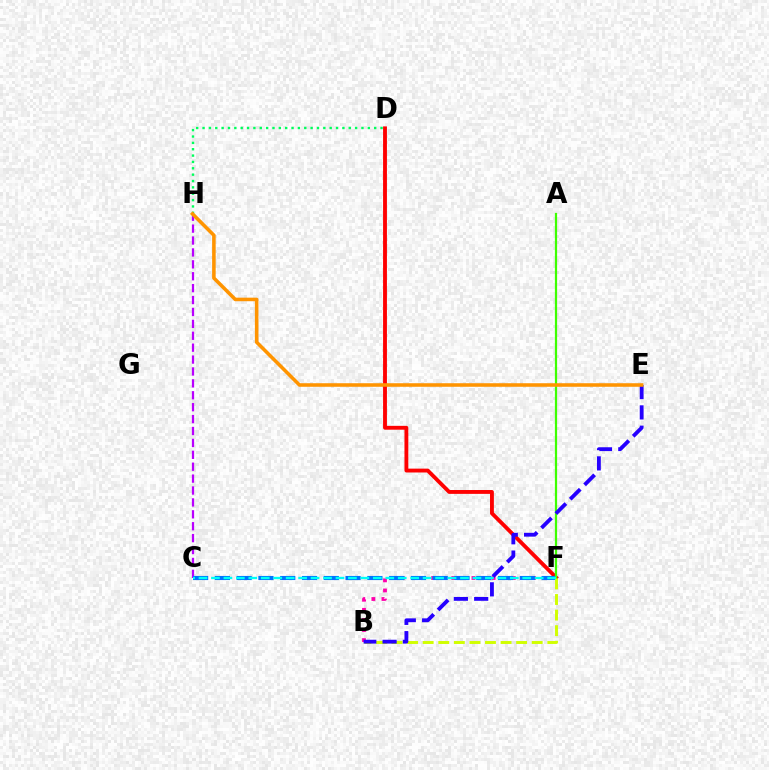{('B', 'F'): [{'color': '#ff00ac', 'line_style': 'dotted', 'thickness': 2.74}, {'color': '#d1ff00', 'line_style': 'dashed', 'thickness': 2.12}], ('D', 'H'): [{'color': '#00ff5c', 'line_style': 'dotted', 'thickness': 1.73}], ('D', 'F'): [{'color': '#ff0000', 'line_style': 'solid', 'thickness': 2.78}], ('C', 'H'): [{'color': '#b900ff', 'line_style': 'dashed', 'thickness': 1.62}], ('C', 'F'): [{'color': '#0074ff', 'line_style': 'dashed', 'thickness': 2.96}, {'color': '#00fff6', 'line_style': 'dashed', 'thickness': 1.69}], ('A', 'F'): [{'color': '#3dff00', 'line_style': 'solid', 'thickness': 1.6}], ('B', 'E'): [{'color': '#2500ff', 'line_style': 'dashed', 'thickness': 2.76}], ('E', 'H'): [{'color': '#ff9400', 'line_style': 'solid', 'thickness': 2.56}]}